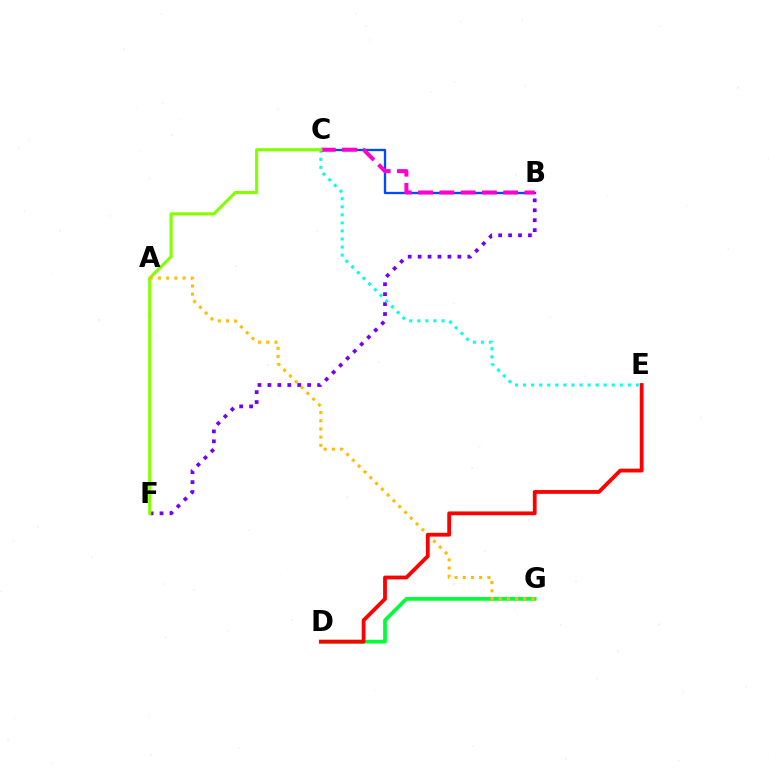{('D', 'G'): [{'color': '#00ff39', 'line_style': 'solid', 'thickness': 2.68}], ('B', 'C'): [{'color': '#004bff', 'line_style': 'solid', 'thickness': 1.68}, {'color': '#ff00cf', 'line_style': 'dashed', 'thickness': 2.89}], ('B', 'F'): [{'color': '#7200ff', 'line_style': 'dotted', 'thickness': 2.7}], ('C', 'E'): [{'color': '#00fff6', 'line_style': 'dotted', 'thickness': 2.19}], ('C', 'F'): [{'color': '#84ff00', 'line_style': 'solid', 'thickness': 2.26}], ('A', 'G'): [{'color': '#ffbd00', 'line_style': 'dotted', 'thickness': 2.23}], ('D', 'E'): [{'color': '#ff0000', 'line_style': 'solid', 'thickness': 2.74}]}